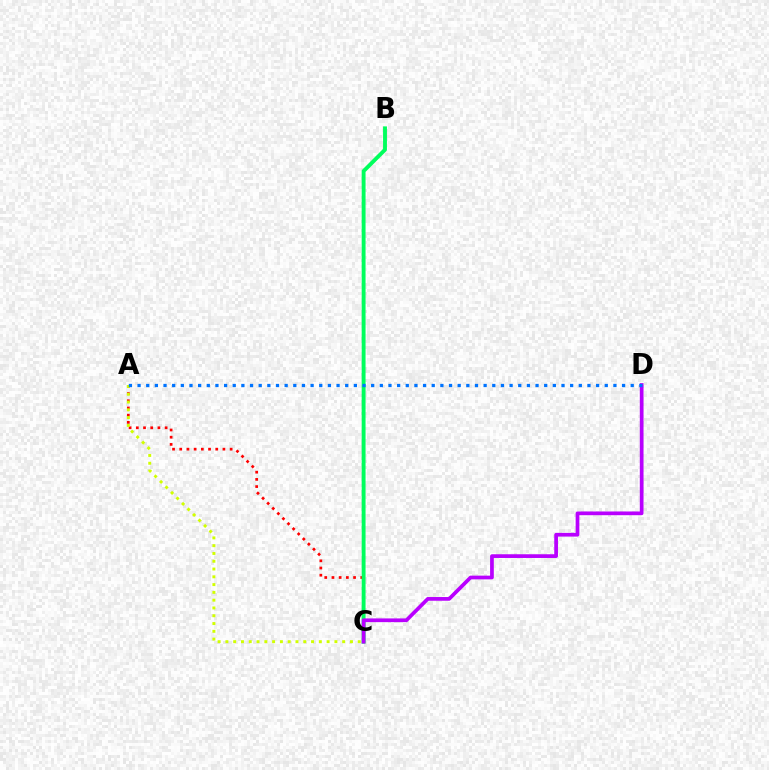{('A', 'C'): [{'color': '#ff0000', 'line_style': 'dotted', 'thickness': 1.96}, {'color': '#d1ff00', 'line_style': 'dotted', 'thickness': 2.12}], ('B', 'C'): [{'color': '#00ff5c', 'line_style': 'solid', 'thickness': 2.79}], ('C', 'D'): [{'color': '#b900ff', 'line_style': 'solid', 'thickness': 2.68}], ('A', 'D'): [{'color': '#0074ff', 'line_style': 'dotted', 'thickness': 2.35}]}